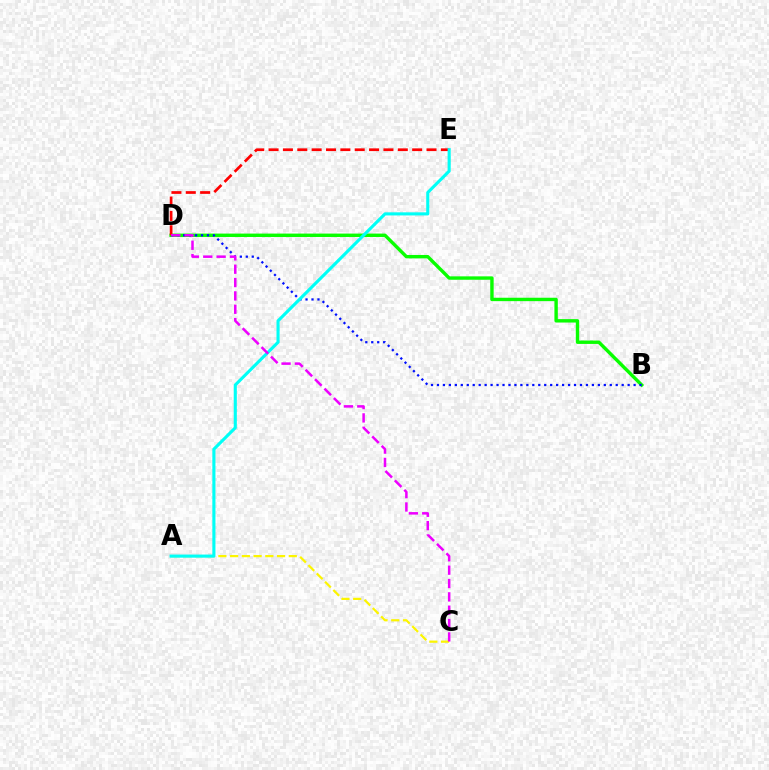{('A', 'C'): [{'color': '#fcf500', 'line_style': 'dashed', 'thickness': 1.59}], ('B', 'D'): [{'color': '#08ff00', 'line_style': 'solid', 'thickness': 2.45}, {'color': '#0010ff', 'line_style': 'dotted', 'thickness': 1.62}], ('D', 'E'): [{'color': '#ff0000', 'line_style': 'dashed', 'thickness': 1.95}], ('A', 'E'): [{'color': '#00fff6', 'line_style': 'solid', 'thickness': 2.24}], ('C', 'D'): [{'color': '#ee00ff', 'line_style': 'dashed', 'thickness': 1.81}]}